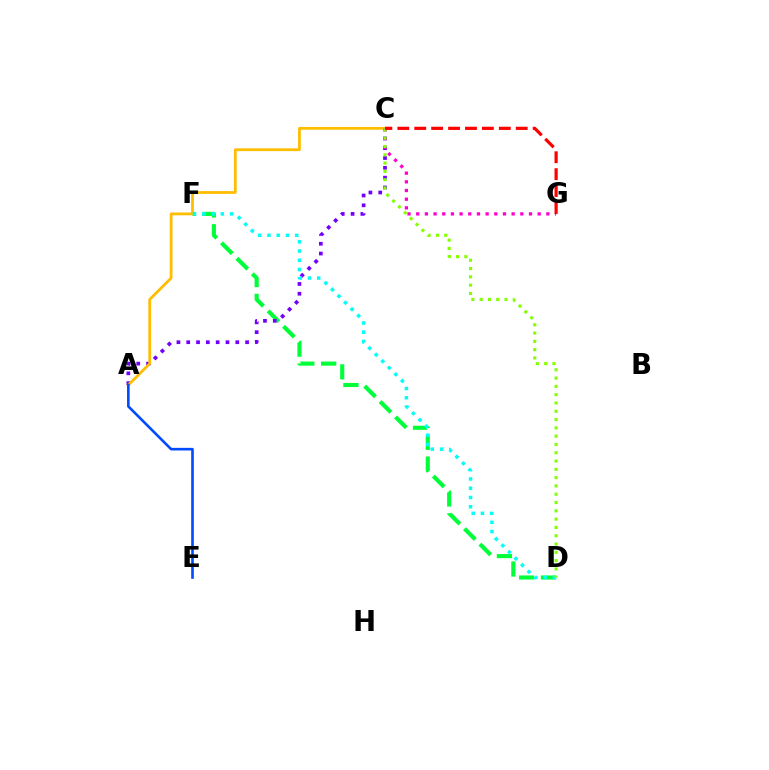{('D', 'F'): [{'color': '#00ff39', 'line_style': 'dashed', 'thickness': 2.97}, {'color': '#00fff6', 'line_style': 'dotted', 'thickness': 2.51}], ('A', 'C'): [{'color': '#7200ff', 'line_style': 'dotted', 'thickness': 2.67}, {'color': '#ffbd00', 'line_style': 'solid', 'thickness': 2.0}], ('C', 'G'): [{'color': '#ff00cf', 'line_style': 'dotted', 'thickness': 2.36}, {'color': '#ff0000', 'line_style': 'dashed', 'thickness': 2.3}], ('C', 'D'): [{'color': '#84ff00', 'line_style': 'dotted', 'thickness': 2.25}], ('A', 'E'): [{'color': '#004bff', 'line_style': 'solid', 'thickness': 1.89}]}